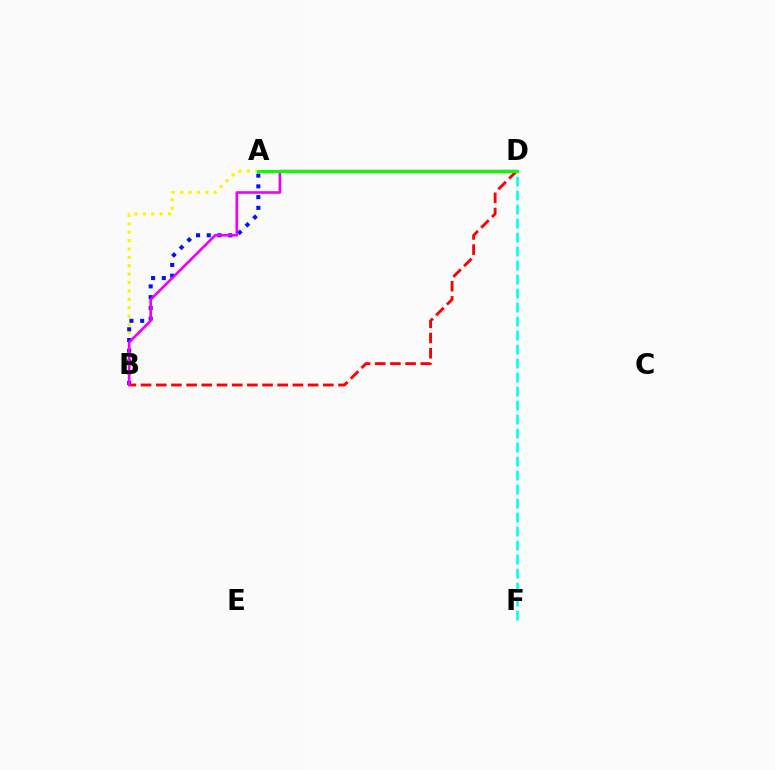{('A', 'B'): [{'color': '#fcf500', 'line_style': 'dotted', 'thickness': 2.28}, {'color': '#0010ff', 'line_style': 'dotted', 'thickness': 2.92}], ('B', 'D'): [{'color': '#ff0000', 'line_style': 'dashed', 'thickness': 2.06}, {'color': '#ee00ff', 'line_style': 'solid', 'thickness': 1.9}], ('D', 'F'): [{'color': '#00fff6', 'line_style': 'dashed', 'thickness': 1.9}], ('A', 'D'): [{'color': '#08ff00', 'line_style': 'solid', 'thickness': 2.2}]}